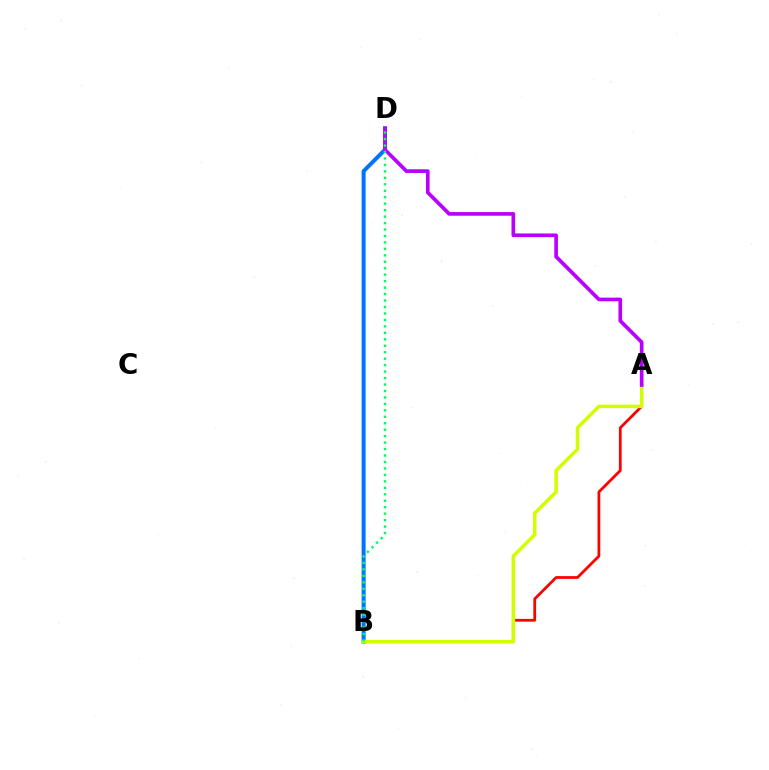{('B', 'D'): [{'color': '#0074ff', 'line_style': 'solid', 'thickness': 2.88}, {'color': '#00ff5c', 'line_style': 'dotted', 'thickness': 1.75}], ('A', 'B'): [{'color': '#ff0000', 'line_style': 'solid', 'thickness': 1.99}, {'color': '#d1ff00', 'line_style': 'solid', 'thickness': 2.54}], ('A', 'D'): [{'color': '#b900ff', 'line_style': 'solid', 'thickness': 2.64}]}